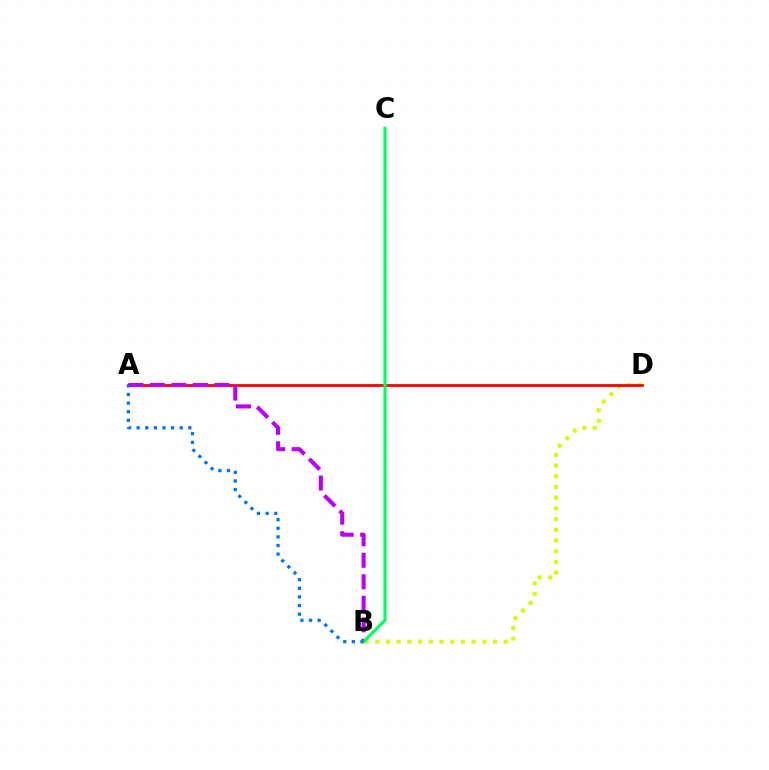{('B', 'D'): [{'color': '#d1ff00', 'line_style': 'dotted', 'thickness': 2.91}], ('A', 'D'): [{'color': '#ff0000', 'line_style': 'solid', 'thickness': 2.01}], ('A', 'B'): [{'color': '#b900ff', 'line_style': 'dashed', 'thickness': 2.92}, {'color': '#0074ff', 'line_style': 'dotted', 'thickness': 2.34}], ('B', 'C'): [{'color': '#00ff5c', 'line_style': 'solid', 'thickness': 2.27}]}